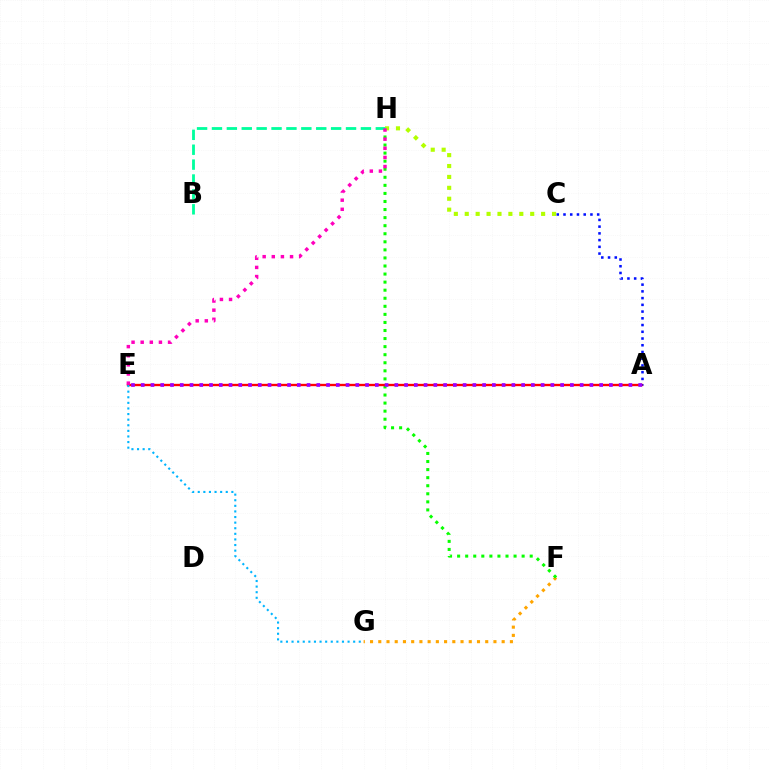{('F', 'G'): [{'color': '#ffa500', 'line_style': 'dotted', 'thickness': 2.24}], ('F', 'H'): [{'color': '#08ff00', 'line_style': 'dotted', 'thickness': 2.19}], ('A', 'E'): [{'color': '#ff0000', 'line_style': 'solid', 'thickness': 1.69}, {'color': '#9b00ff', 'line_style': 'dotted', 'thickness': 2.65}], ('A', 'C'): [{'color': '#0010ff', 'line_style': 'dotted', 'thickness': 1.83}], ('C', 'H'): [{'color': '#b3ff00', 'line_style': 'dotted', 'thickness': 2.96}], ('B', 'H'): [{'color': '#00ff9d', 'line_style': 'dashed', 'thickness': 2.02}], ('E', 'H'): [{'color': '#ff00bd', 'line_style': 'dotted', 'thickness': 2.48}], ('E', 'G'): [{'color': '#00b5ff', 'line_style': 'dotted', 'thickness': 1.52}]}